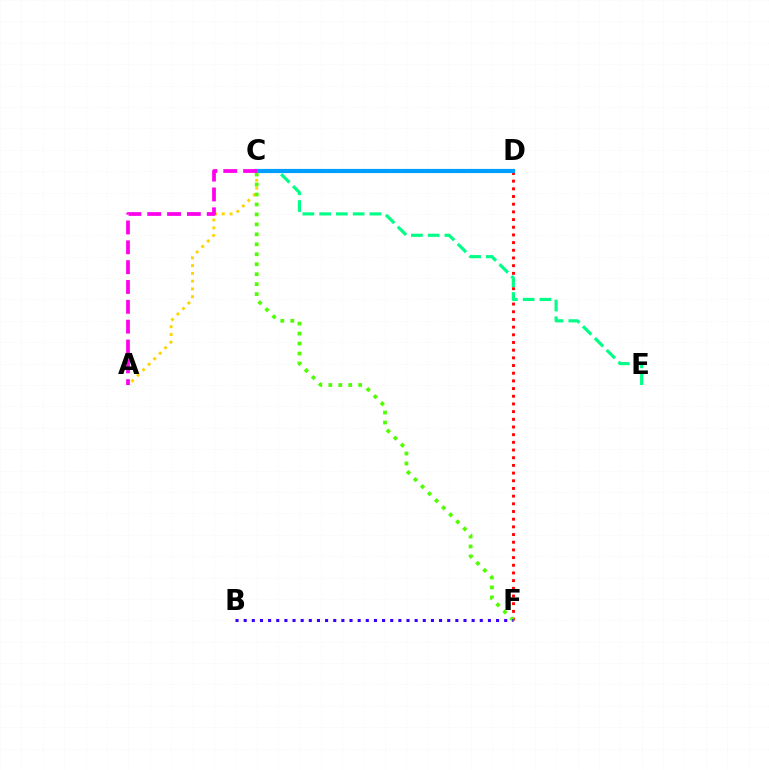{('D', 'F'): [{'color': '#ff0000', 'line_style': 'dotted', 'thickness': 2.09}], ('C', 'E'): [{'color': '#00ff86', 'line_style': 'dashed', 'thickness': 2.28}], ('A', 'C'): [{'color': '#ffd500', 'line_style': 'dotted', 'thickness': 2.11}, {'color': '#ff00ed', 'line_style': 'dashed', 'thickness': 2.69}], ('C', 'D'): [{'color': '#009eff', 'line_style': 'solid', 'thickness': 3.0}], ('C', 'F'): [{'color': '#4fff00', 'line_style': 'dotted', 'thickness': 2.71}], ('B', 'F'): [{'color': '#3700ff', 'line_style': 'dotted', 'thickness': 2.21}]}